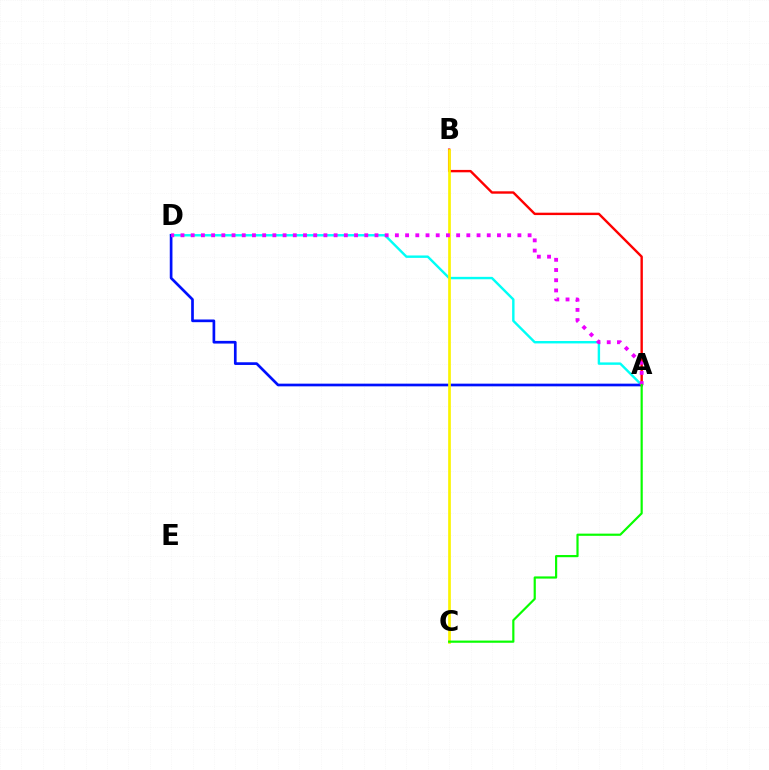{('A', 'D'): [{'color': '#00fff6', 'line_style': 'solid', 'thickness': 1.74}, {'color': '#0010ff', 'line_style': 'solid', 'thickness': 1.94}, {'color': '#ee00ff', 'line_style': 'dotted', 'thickness': 2.77}], ('A', 'B'): [{'color': '#ff0000', 'line_style': 'solid', 'thickness': 1.72}], ('B', 'C'): [{'color': '#fcf500', 'line_style': 'solid', 'thickness': 1.94}], ('A', 'C'): [{'color': '#08ff00', 'line_style': 'solid', 'thickness': 1.57}]}